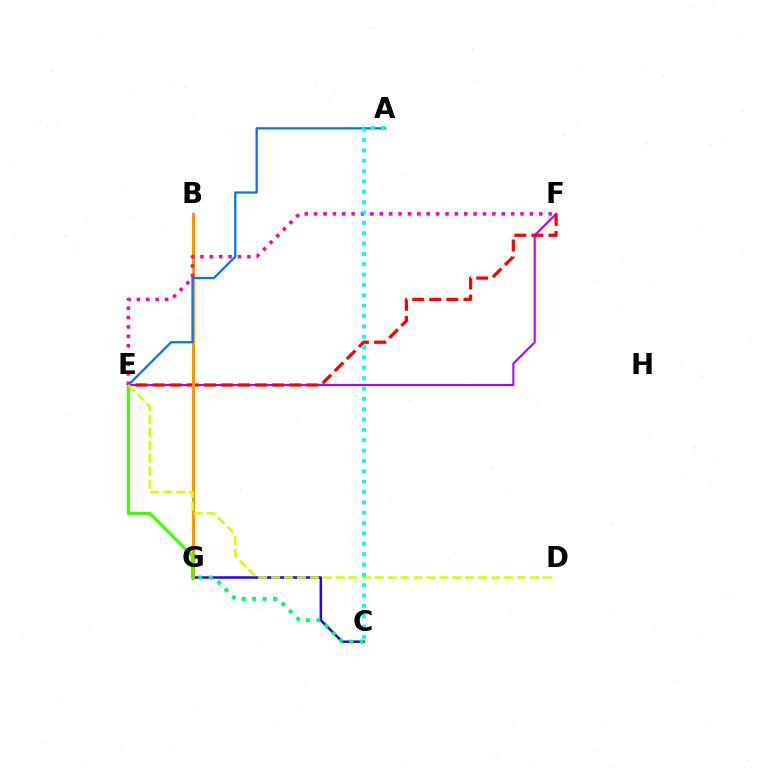{('E', 'F'): [{'color': '#b900ff', 'line_style': 'solid', 'thickness': 1.51}, {'color': '#ff0000', 'line_style': 'dashed', 'thickness': 2.32}, {'color': '#ff00ac', 'line_style': 'dotted', 'thickness': 2.55}], ('C', 'G'): [{'color': '#2500ff', 'line_style': 'solid', 'thickness': 1.81}, {'color': '#00ff5c', 'line_style': 'dotted', 'thickness': 2.84}], ('B', 'G'): [{'color': '#ff9400', 'line_style': 'solid', 'thickness': 2.12}], ('A', 'E'): [{'color': '#0074ff', 'line_style': 'solid', 'thickness': 1.61}], ('E', 'G'): [{'color': '#3dff00', 'line_style': 'solid', 'thickness': 2.27}], ('D', 'E'): [{'color': '#d1ff00', 'line_style': 'dashed', 'thickness': 1.76}], ('A', 'C'): [{'color': '#00fff6', 'line_style': 'dotted', 'thickness': 2.81}]}